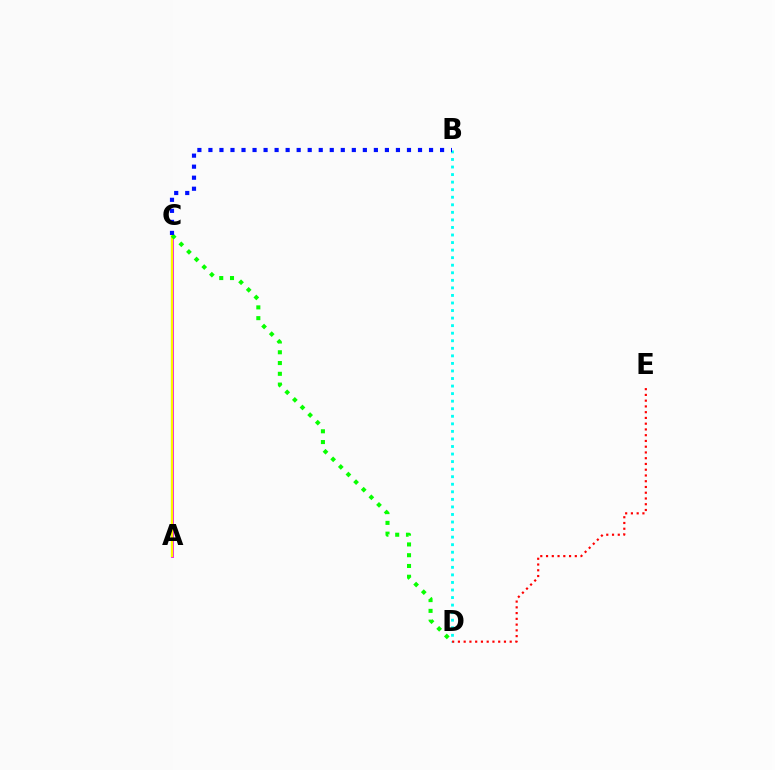{('A', 'C'): [{'color': '#ee00ff', 'line_style': 'solid', 'thickness': 2.04}, {'color': '#fcf500', 'line_style': 'solid', 'thickness': 1.67}], ('C', 'D'): [{'color': '#08ff00', 'line_style': 'dotted', 'thickness': 2.93}], ('B', 'D'): [{'color': '#00fff6', 'line_style': 'dotted', 'thickness': 2.05}], ('D', 'E'): [{'color': '#ff0000', 'line_style': 'dotted', 'thickness': 1.56}], ('B', 'C'): [{'color': '#0010ff', 'line_style': 'dotted', 'thickness': 3.0}]}